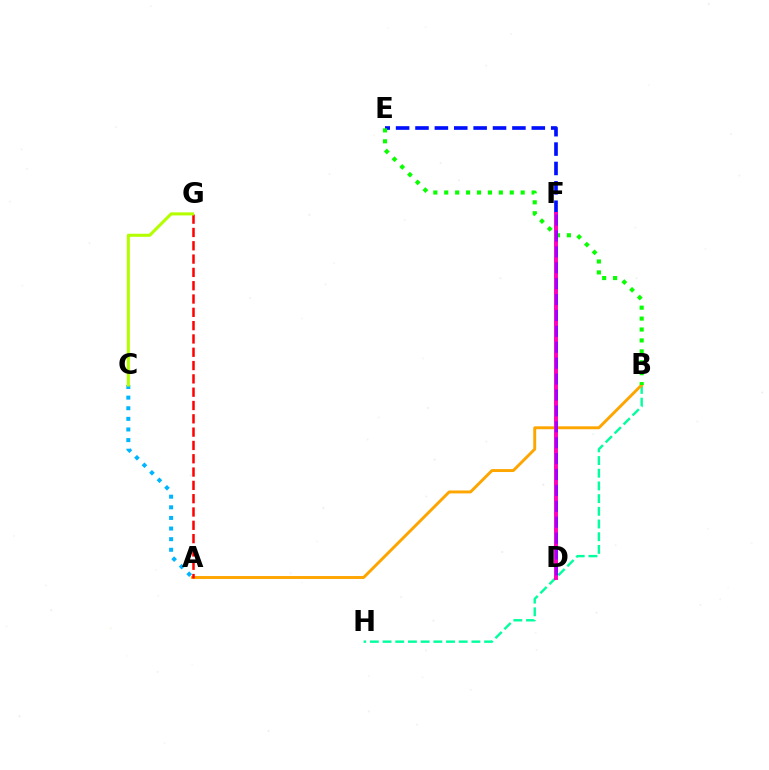{('B', 'H'): [{'color': '#00ff9d', 'line_style': 'dashed', 'thickness': 1.72}], ('E', 'F'): [{'color': '#0010ff', 'line_style': 'dashed', 'thickness': 2.63}], ('A', 'B'): [{'color': '#ffa500', 'line_style': 'solid', 'thickness': 2.1}], ('D', 'F'): [{'color': '#ff00bd', 'line_style': 'solid', 'thickness': 2.82}, {'color': '#9b00ff', 'line_style': 'dashed', 'thickness': 2.16}], ('B', 'E'): [{'color': '#08ff00', 'line_style': 'dotted', 'thickness': 2.97}], ('A', 'G'): [{'color': '#ff0000', 'line_style': 'dashed', 'thickness': 1.81}], ('A', 'C'): [{'color': '#00b5ff', 'line_style': 'dotted', 'thickness': 2.88}], ('C', 'G'): [{'color': '#b3ff00', 'line_style': 'solid', 'thickness': 2.2}]}